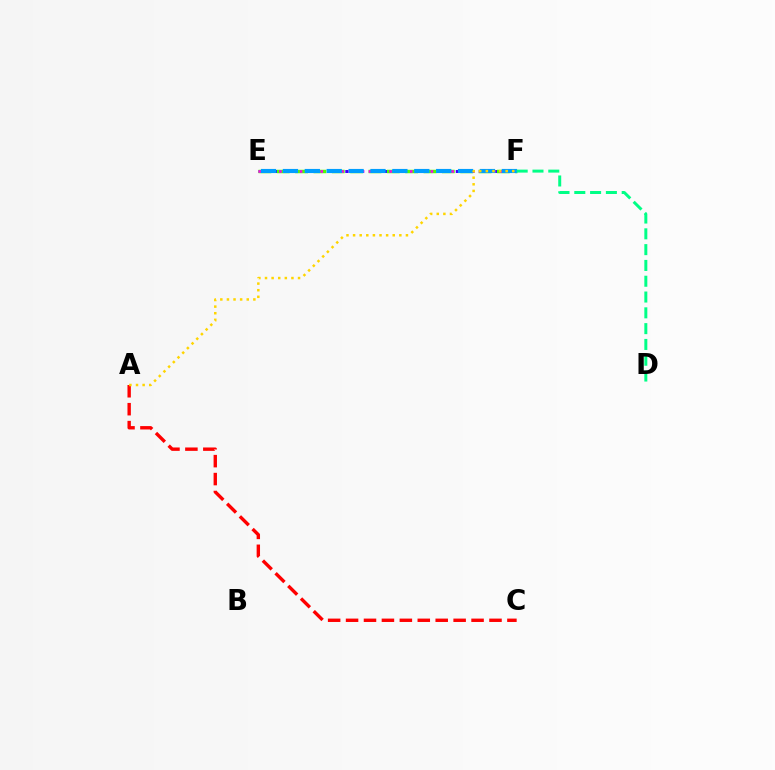{('E', 'F'): [{'color': '#3700ff', 'line_style': 'dotted', 'thickness': 2.14}, {'color': '#4fff00', 'line_style': 'dashed', 'thickness': 2.49}, {'color': '#ff00ed', 'line_style': 'dotted', 'thickness': 1.87}, {'color': '#009eff', 'line_style': 'dashed', 'thickness': 2.97}], ('A', 'C'): [{'color': '#ff0000', 'line_style': 'dashed', 'thickness': 2.44}], ('D', 'F'): [{'color': '#00ff86', 'line_style': 'dashed', 'thickness': 2.15}], ('A', 'F'): [{'color': '#ffd500', 'line_style': 'dotted', 'thickness': 1.8}]}